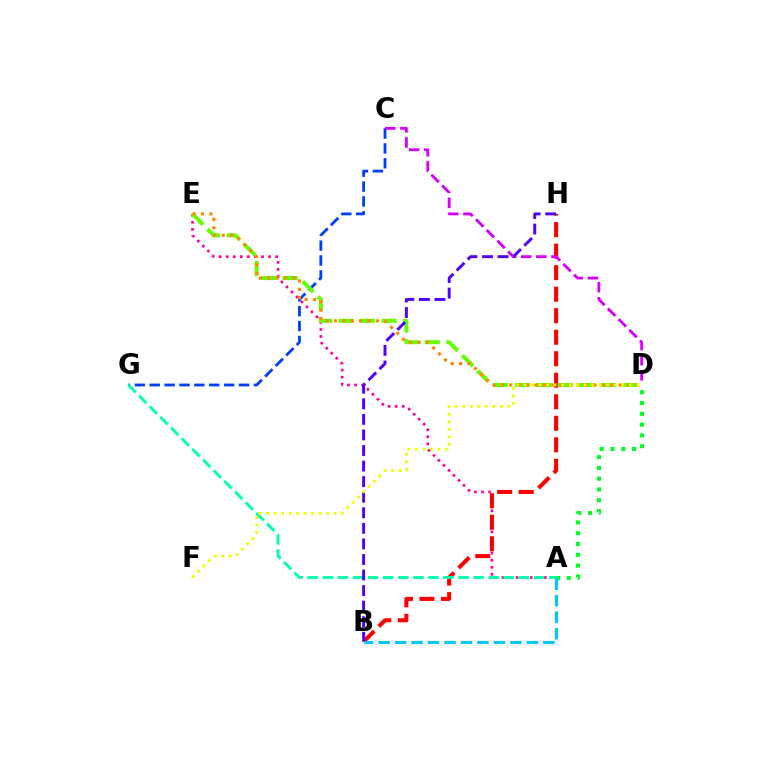{('A', 'E'): [{'color': '#ff00a0', 'line_style': 'dotted', 'thickness': 1.92}], ('A', 'D'): [{'color': '#00ff27', 'line_style': 'dotted', 'thickness': 2.93}], ('B', 'H'): [{'color': '#ff0000', 'line_style': 'dashed', 'thickness': 2.92}, {'color': '#4f00ff', 'line_style': 'dashed', 'thickness': 2.11}], ('C', 'G'): [{'color': '#003fff', 'line_style': 'dashed', 'thickness': 2.02}], ('D', 'E'): [{'color': '#66ff00', 'line_style': 'dashed', 'thickness': 2.93}, {'color': '#ff8800', 'line_style': 'dotted', 'thickness': 2.29}], ('A', 'G'): [{'color': '#00ffaf', 'line_style': 'dashed', 'thickness': 2.05}], ('C', 'D'): [{'color': '#d600ff', 'line_style': 'dashed', 'thickness': 2.05}], ('A', 'B'): [{'color': '#00c7ff', 'line_style': 'dashed', 'thickness': 2.24}], ('D', 'F'): [{'color': '#eeff00', 'line_style': 'dotted', 'thickness': 2.04}]}